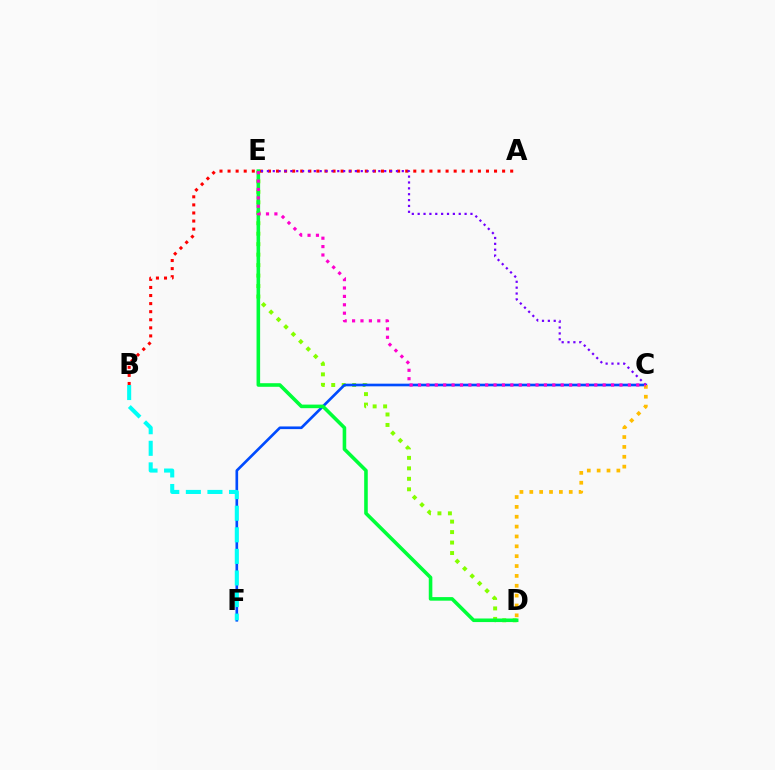{('D', 'E'): [{'color': '#84ff00', 'line_style': 'dotted', 'thickness': 2.84}, {'color': '#00ff39', 'line_style': 'solid', 'thickness': 2.58}], ('C', 'F'): [{'color': '#004bff', 'line_style': 'solid', 'thickness': 1.91}], ('B', 'F'): [{'color': '#00fff6', 'line_style': 'dashed', 'thickness': 2.93}], ('A', 'B'): [{'color': '#ff0000', 'line_style': 'dotted', 'thickness': 2.19}], ('C', 'E'): [{'color': '#7200ff', 'line_style': 'dotted', 'thickness': 1.59}, {'color': '#ff00cf', 'line_style': 'dotted', 'thickness': 2.28}], ('C', 'D'): [{'color': '#ffbd00', 'line_style': 'dotted', 'thickness': 2.68}]}